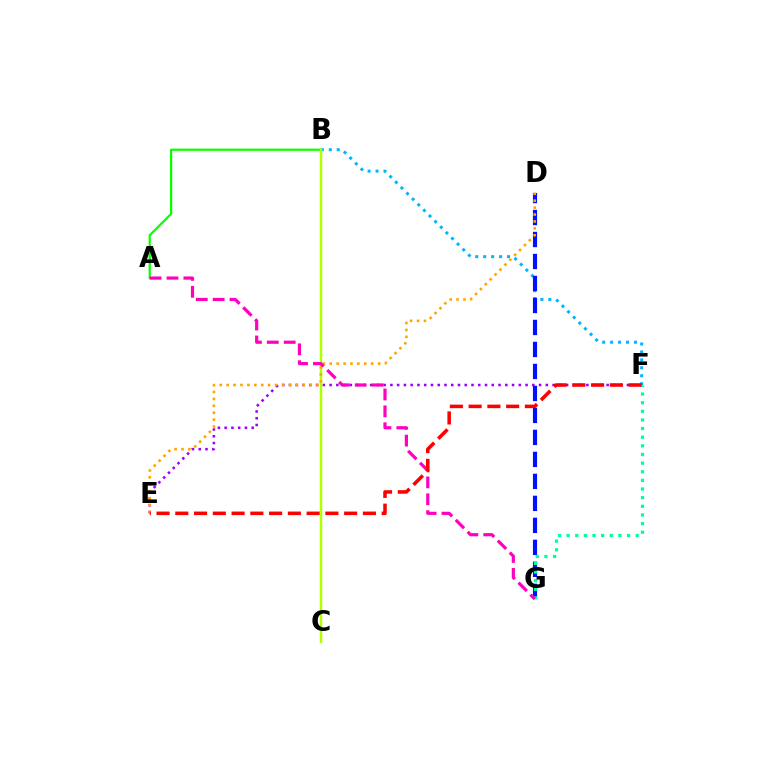{('B', 'F'): [{'color': '#00b5ff', 'line_style': 'dotted', 'thickness': 2.16}], ('A', 'B'): [{'color': '#08ff00', 'line_style': 'solid', 'thickness': 1.59}], ('E', 'F'): [{'color': '#9b00ff', 'line_style': 'dotted', 'thickness': 1.84}, {'color': '#ff0000', 'line_style': 'dashed', 'thickness': 2.55}], ('D', 'G'): [{'color': '#0010ff', 'line_style': 'dashed', 'thickness': 2.99}], ('B', 'C'): [{'color': '#b3ff00', 'line_style': 'solid', 'thickness': 1.78}], ('D', 'E'): [{'color': '#ffa500', 'line_style': 'dotted', 'thickness': 1.88}], ('F', 'G'): [{'color': '#00ff9d', 'line_style': 'dotted', 'thickness': 2.35}], ('A', 'G'): [{'color': '#ff00bd', 'line_style': 'dashed', 'thickness': 2.29}]}